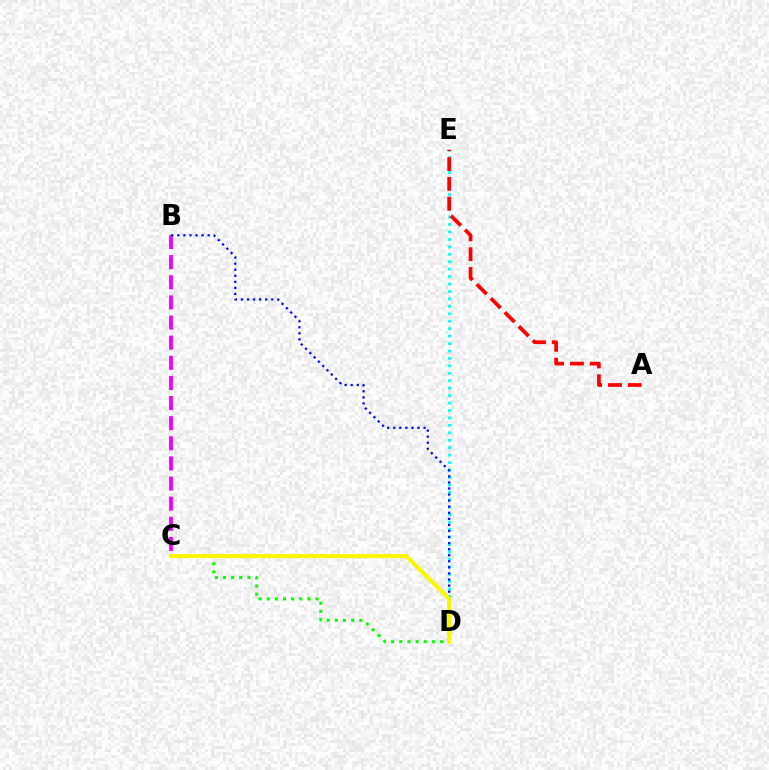{('B', 'C'): [{'color': '#ee00ff', 'line_style': 'dashed', 'thickness': 2.73}], ('D', 'E'): [{'color': '#00fff6', 'line_style': 'dotted', 'thickness': 2.02}], ('B', 'D'): [{'color': '#0010ff', 'line_style': 'dotted', 'thickness': 1.65}], ('A', 'E'): [{'color': '#ff0000', 'line_style': 'dashed', 'thickness': 2.69}], ('C', 'D'): [{'color': '#08ff00', 'line_style': 'dotted', 'thickness': 2.21}, {'color': '#fcf500', 'line_style': 'solid', 'thickness': 2.97}]}